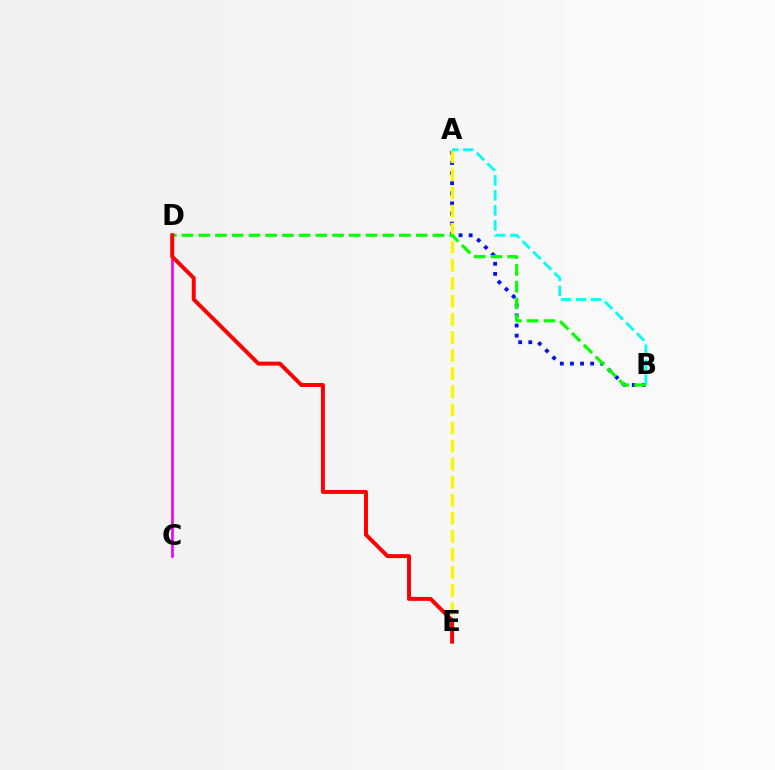{('A', 'B'): [{'color': '#0010ff', 'line_style': 'dotted', 'thickness': 2.74}, {'color': '#00fff6', 'line_style': 'dashed', 'thickness': 2.04}], ('A', 'E'): [{'color': '#fcf500', 'line_style': 'dashed', 'thickness': 2.46}], ('C', 'D'): [{'color': '#ee00ff', 'line_style': 'solid', 'thickness': 1.9}], ('B', 'D'): [{'color': '#08ff00', 'line_style': 'dashed', 'thickness': 2.27}], ('D', 'E'): [{'color': '#ff0000', 'line_style': 'solid', 'thickness': 2.84}]}